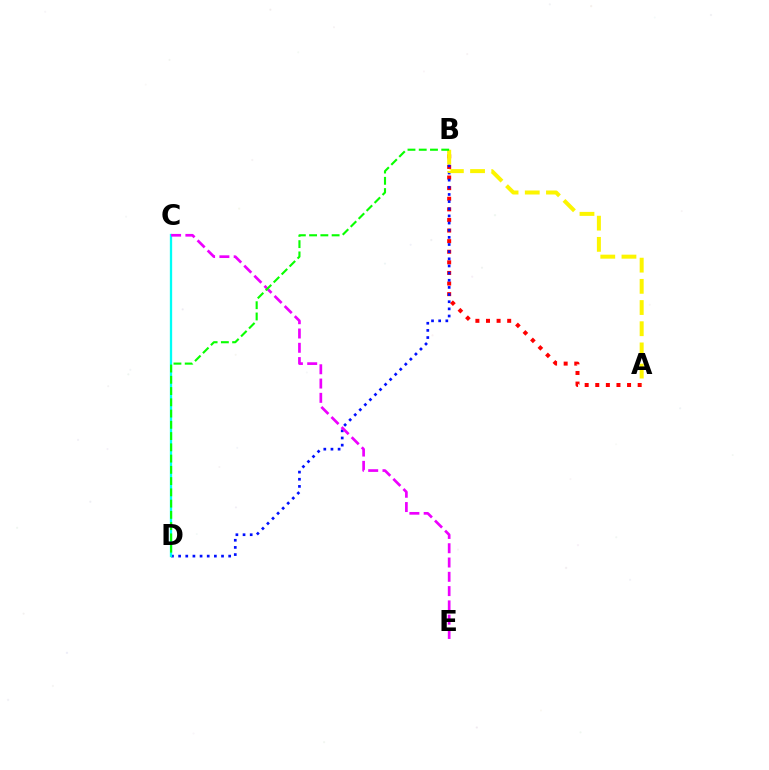{('A', 'B'): [{'color': '#ff0000', 'line_style': 'dotted', 'thickness': 2.88}, {'color': '#fcf500', 'line_style': 'dashed', 'thickness': 2.88}], ('B', 'D'): [{'color': '#0010ff', 'line_style': 'dotted', 'thickness': 1.94}, {'color': '#08ff00', 'line_style': 'dashed', 'thickness': 1.53}], ('C', 'D'): [{'color': '#00fff6', 'line_style': 'solid', 'thickness': 1.66}], ('C', 'E'): [{'color': '#ee00ff', 'line_style': 'dashed', 'thickness': 1.94}]}